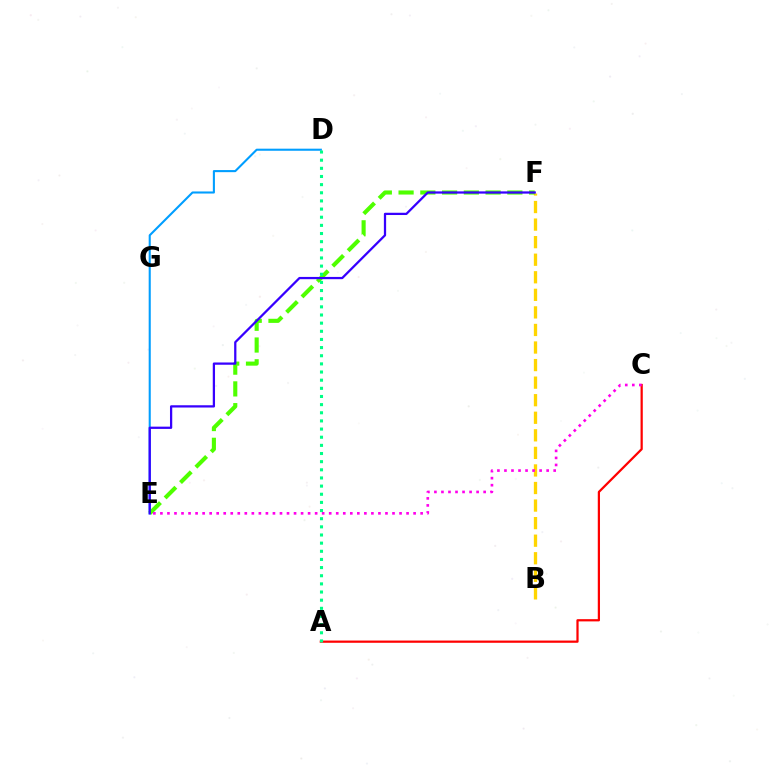{('D', 'E'): [{'color': '#009eff', 'line_style': 'solid', 'thickness': 1.5}], ('B', 'F'): [{'color': '#ffd500', 'line_style': 'dashed', 'thickness': 2.39}], ('A', 'C'): [{'color': '#ff0000', 'line_style': 'solid', 'thickness': 1.61}], ('E', 'F'): [{'color': '#4fff00', 'line_style': 'dashed', 'thickness': 2.96}, {'color': '#3700ff', 'line_style': 'solid', 'thickness': 1.63}], ('C', 'E'): [{'color': '#ff00ed', 'line_style': 'dotted', 'thickness': 1.91}], ('A', 'D'): [{'color': '#00ff86', 'line_style': 'dotted', 'thickness': 2.21}]}